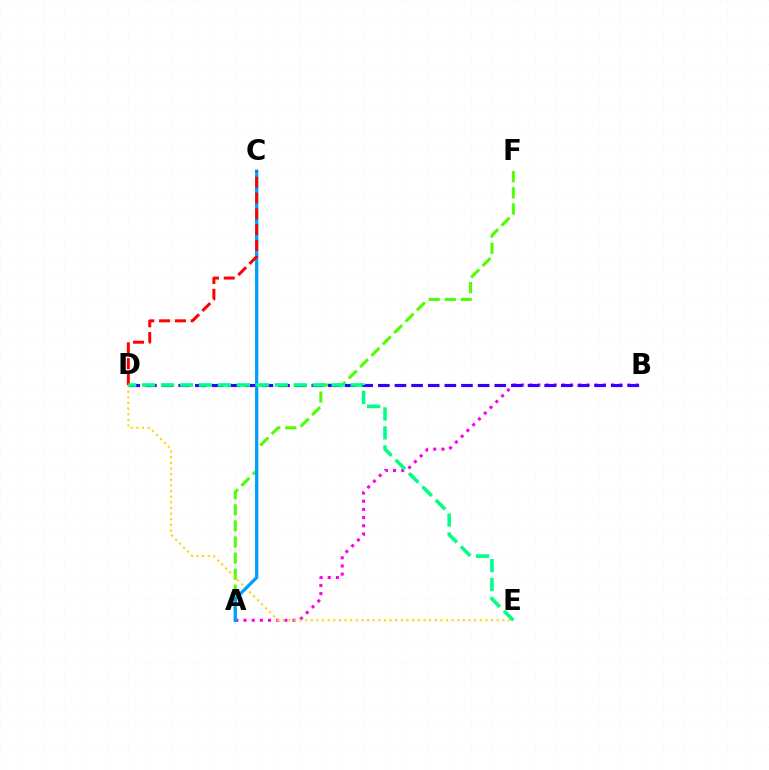{('A', 'F'): [{'color': '#4fff00', 'line_style': 'dashed', 'thickness': 2.18}], ('A', 'B'): [{'color': '#ff00ed', 'line_style': 'dotted', 'thickness': 2.22}], ('B', 'D'): [{'color': '#3700ff', 'line_style': 'dashed', 'thickness': 2.26}], ('D', 'E'): [{'color': '#ffd500', 'line_style': 'dotted', 'thickness': 1.53}, {'color': '#00ff86', 'line_style': 'dashed', 'thickness': 2.58}], ('A', 'C'): [{'color': '#009eff', 'line_style': 'solid', 'thickness': 2.34}], ('C', 'D'): [{'color': '#ff0000', 'line_style': 'dashed', 'thickness': 2.15}]}